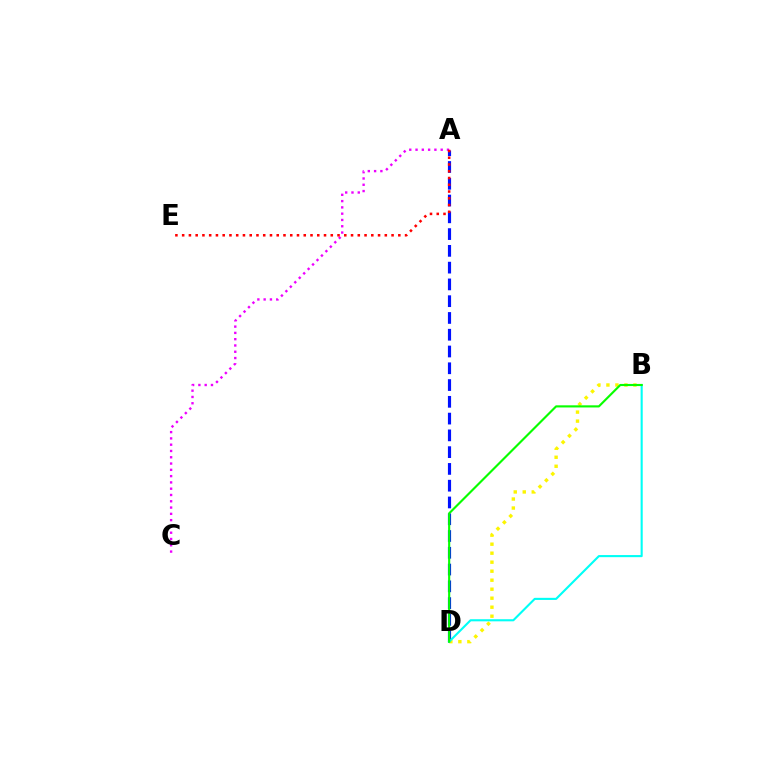{('A', 'D'): [{'color': '#0010ff', 'line_style': 'dashed', 'thickness': 2.28}], ('A', 'C'): [{'color': '#ee00ff', 'line_style': 'dotted', 'thickness': 1.71}], ('B', 'D'): [{'color': '#fcf500', 'line_style': 'dotted', 'thickness': 2.45}, {'color': '#00fff6', 'line_style': 'solid', 'thickness': 1.52}, {'color': '#08ff00', 'line_style': 'solid', 'thickness': 1.54}], ('A', 'E'): [{'color': '#ff0000', 'line_style': 'dotted', 'thickness': 1.84}]}